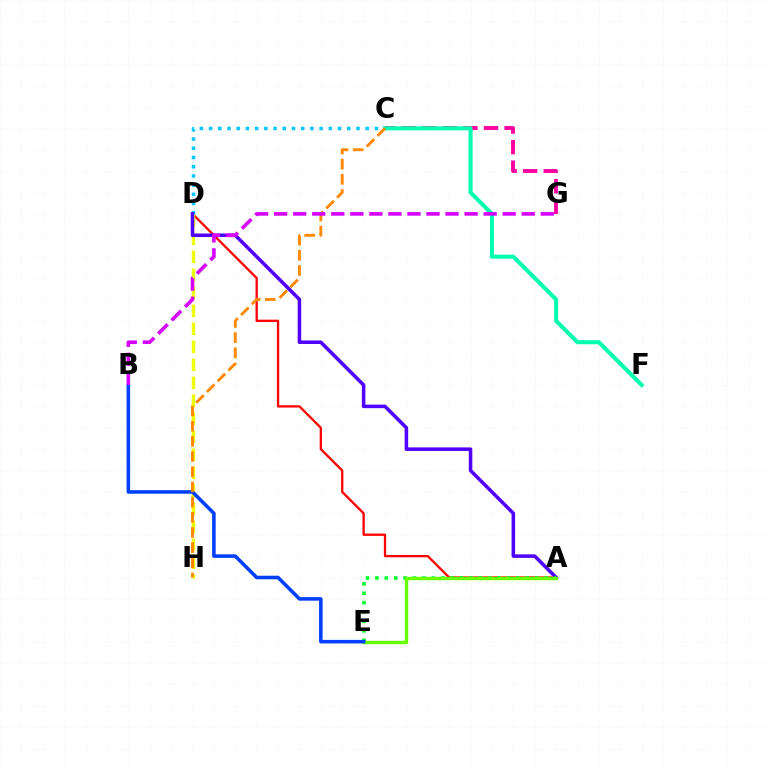{('A', 'D'): [{'color': '#ff0000', 'line_style': 'solid', 'thickness': 1.66}, {'color': '#4f00ff', 'line_style': 'solid', 'thickness': 2.55}], ('C', 'G'): [{'color': '#ff00a0', 'line_style': 'dashed', 'thickness': 2.79}], ('D', 'H'): [{'color': '#eeff00', 'line_style': 'dashed', 'thickness': 2.45}], ('C', 'D'): [{'color': '#00c7ff', 'line_style': 'dotted', 'thickness': 2.5}], ('A', 'E'): [{'color': '#00ff27', 'line_style': 'dotted', 'thickness': 2.55}, {'color': '#66ff00', 'line_style': 'solid', 'thickness': 2.45}], ('C', 'F'): [{'color': '#00ffaf', 'line_style': 'solid', 'thickness': 2.91}], ('B', 'E'): [{'color': '#003fff', 'line_style': 'solid', 'thickness': 2.55}], ('C', 'H'): [{'color': '#ff8800', 'line_style': 'dashed', 'thickness': 2.06}], ('B', 'G'): [{'color': '#d600ff', 'line_style': 'dashed', 'thickness': 2.59}]}